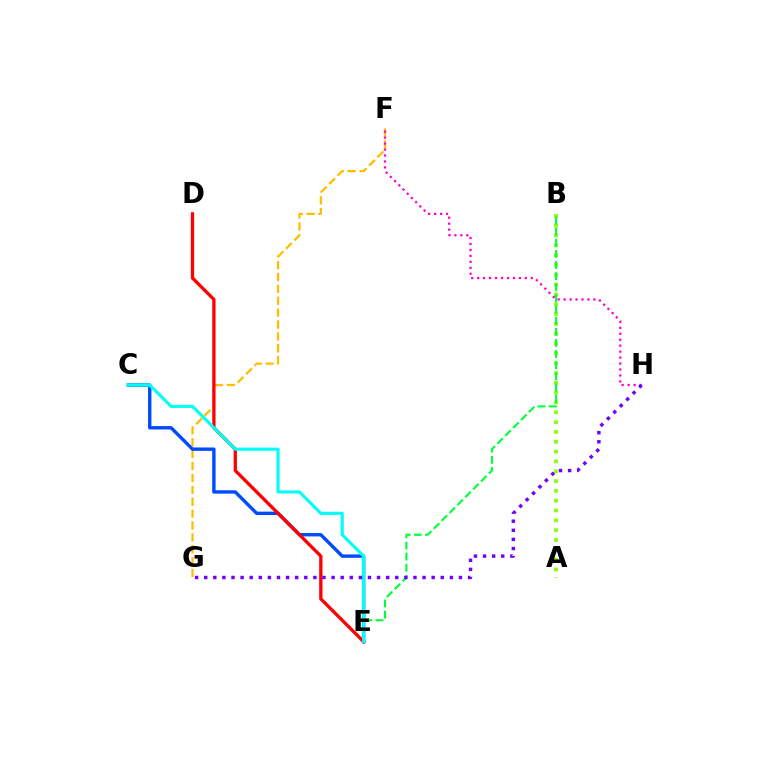{('F', 'G'): [{'color': '#ffbd00', 'line_style': 'dashed', 'thickness': 1.61}], ('A', 'B'): [{'color': '#84ff00', 'line_style': 'dotted', 'thickness': 2.67}], ('B', 'E'): [{'color': '#00ff39', 'line_style': 'dashed', 'thickness': 1.51}], ('F', 'H'): [{'color': '#ff00cf', 'line_style': 'dotted', 'thickness': 1.62}], ('C', 'E'): [{'color': '#004bff', 'line_style': 'solid', 'thickness': 2.44}, {'color': '#00fff6', 'line_style': 'solid', 'thickness': 2.24}], ('D', 'E'): [{'color': '#ff0000', 'line_style': 'solid', 'thickness': 2.38}], ('G', 'H'): [{'color': '#7200ff', 'line_style': 'dotted', 'thickness': 2.47}]}